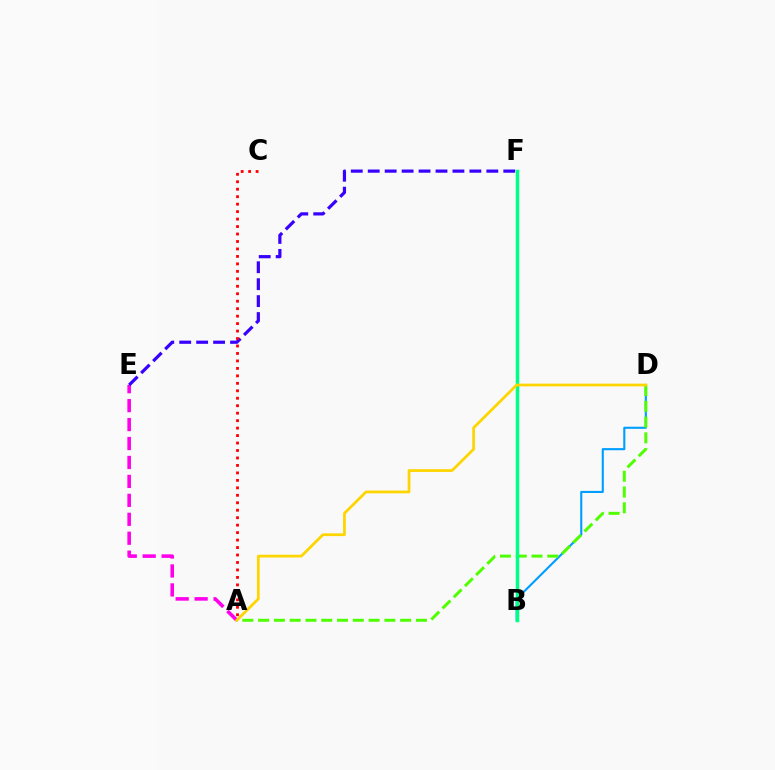{('A', 'E'): [{'color': '#ff00ed', 'line_style': 'dashed', 'thickness': 2.57}], ('B', 'D'): [{'color': '#009eff', 'line_style': 'solid', 'thickness': 1.53}], ('A', 'D'): [{'color': '#4fff00', 'line_style': 'dashed', 'thickness': 2.14}, {'color': '#ffd500', 'line_style': 'solid', 'thickness': 1.98}], ('E', 'F'): [{'color': '#3700ff', 'line_style': 'dashed', 'thickness': 2.3}], ('B', 'F'): [{'color': '#00ff86', 'line_style': 'solid', 'thickness': 2.51}], ('A', 'C'): [{'color': '#ff0000', 'line_style': 'dotted', 'thickness': 2.03}]}